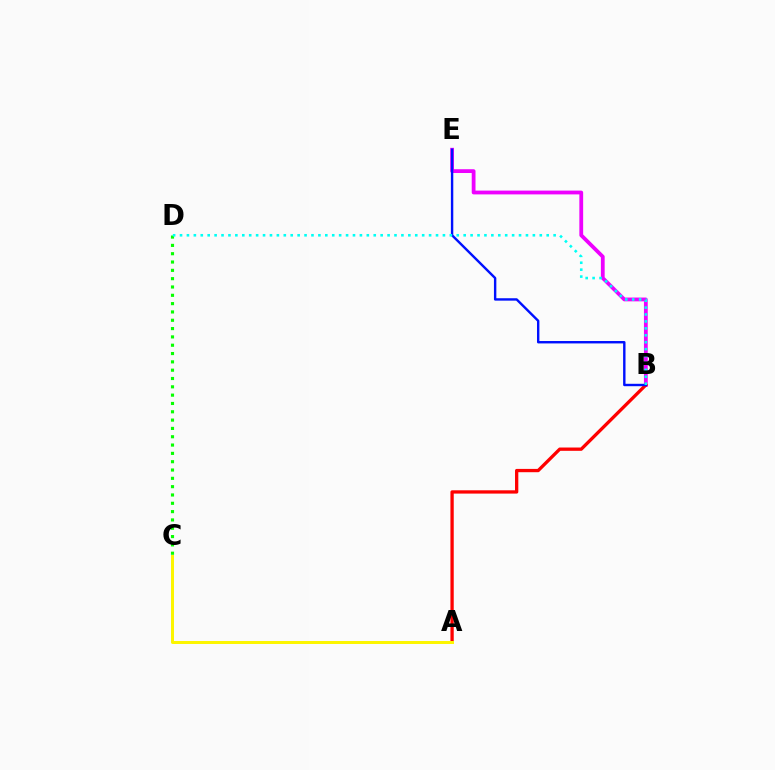{('C', 'D'): [{'color': '#08ff00', 'line_style': 'dotted', 'thickness': 2.26}], ('B', 'E'): [{'color': '#ee00ff', 'line_style': 'solid', 'thickness': 2.73}, {'color': '#0010ff', 'line_style': 'solid', 'thickness': 1.73}], ('A', 'B'): [{'color': '#ff0000', 'line_style': 'solid', 'thickness': 2.37}], ('A', 'C'): [{'color': '#fcf500', 'line_style': 'solid', 'thickness': 2.15}], ('B', 'D'): [{'color': '#00fff6', 'line_style': 'dotted', 'thickness': 1.88}]}